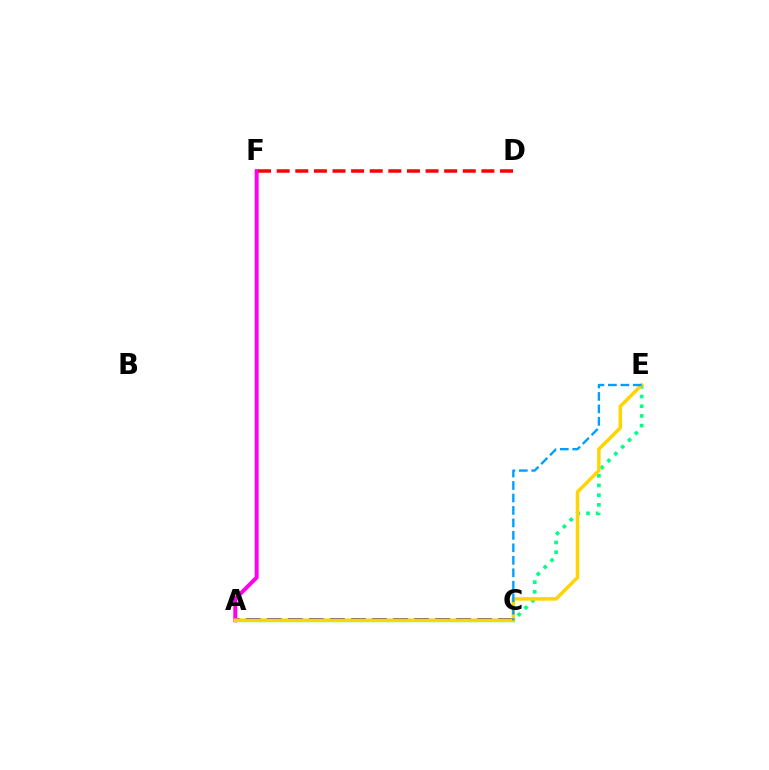{('A', 'C'): [{'color': '#3700ff', 'line_style': 'dashed', 'thickness': 2.86}, {'color': '#4fff00', 'line_style': 'solid', 'thickness': 2.42}], ('A', 'F'): [{'color': '#ff00ed', 'line_style': 'solid', 'thickness': 2.85}], ('C', 'E'): [{'color': '#00ff86', 'line_style': 'dotted', 'thickness': 2.63}, {'color': '#009eff', 'line_style': 'dashed', 'thickness': 1.69}], ('A', 'E'): [{'color': '#ffd500', 'line_style': 'solid', 'thickness': 2.52}], ('D', 'F'): [{'color': '#ff0000', 'line_style': 'dashed', 'thickness': 2.53}]}